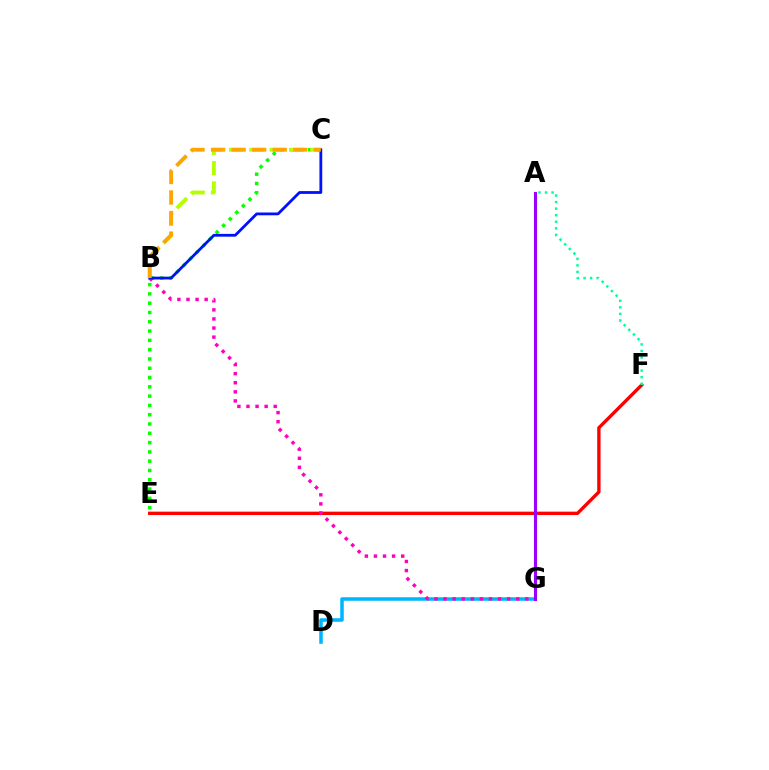{('E', 'F'): [{'color': '#ff0000', 'line_style': 'solid', 'thickness': 2.42}], ('D', 'G'): [{'color': '#00b5ff', 'line_style': 'solid', 'thickness': 2.54}], ('C', 'E'): [{'color': '#08ff00', 'line_style': 'dotted', 'thickness': 2.52}], ('B', 'G'): [{'color': '#ff00bd', 'line_style': 'dotted', 'thickness': 2.47}], ('A', 'F'): [{'color': '#00ff9d', 'line_style': 'dotted', 'thickness': 1.78}], ('B', 'C'): [{'color': '#b3ff00', 'line_style': 'dashed', 'thickness': 2.76}, {'color': '#0010ff', 'line_style': 'solid', 'thickness': 2.01}, {'color': '#ffa500', 'line_style': 'dashed', 'thickness': 2.79}], ('A', 'G'): [{'color': '#9b00ff', 'line_style': 'solid', 'thickness': 2.22}]}